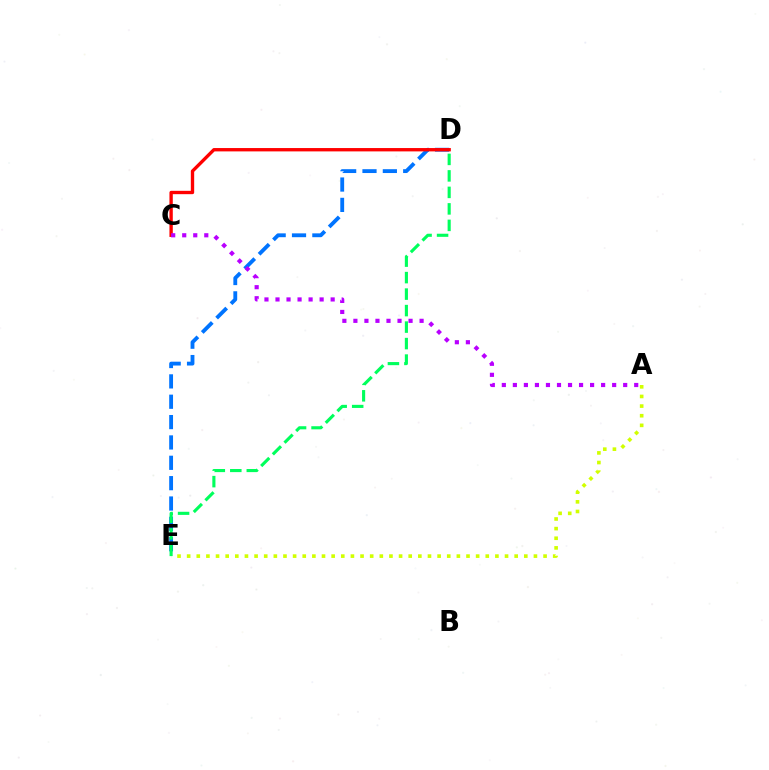{('D', 'E'): [{'color': '#0074ff', 'line_style': 'dashed', 'thickness': 2.77}, {'color': '#00ff5c', 'line_style': 'dashed', 'thickness': 2.24}], ('A', 'E'): [{'color': '#d1ff00', 'line_style': 'dotted', 'thickness': 2.62}], ('C', 'D'): [{'color': '#ff0000', 'line_style': 'solid', 'thickness': 2.41}], ('A', 'C'): [{'color': '#b900ff', 'line_style': 'dotted', 'thickness': 3.0}]}